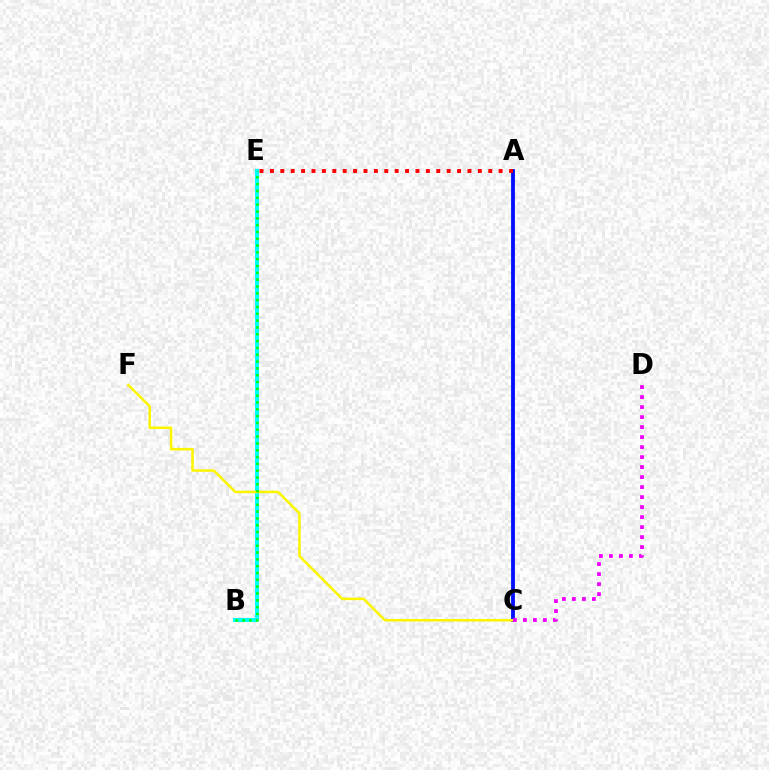{('A', 'C'): [{'color': '#0010ff', 'line_style': 'solid', 'thickness': 2.76}], ('A', 'E'): [{'color': '#ff0000', 'line_style': 'dotted', 'thickness': 2.82}], ('B', 'E'): [{'color': '#00fff6', 'line_style': 'solid', 'thickness': 2.93}, {'color': '#08ff00', 'line_style': 'dotted', 'thickness': 1.85}], ('C', 'F'): [{'color': '#fcf500', 'line_style': 'solid', 'thickness': 1.82}], ('C', 'D'): [{'color': '#ee00ff', 'line_style': 'dotted', 'thickness': 2.72}]}